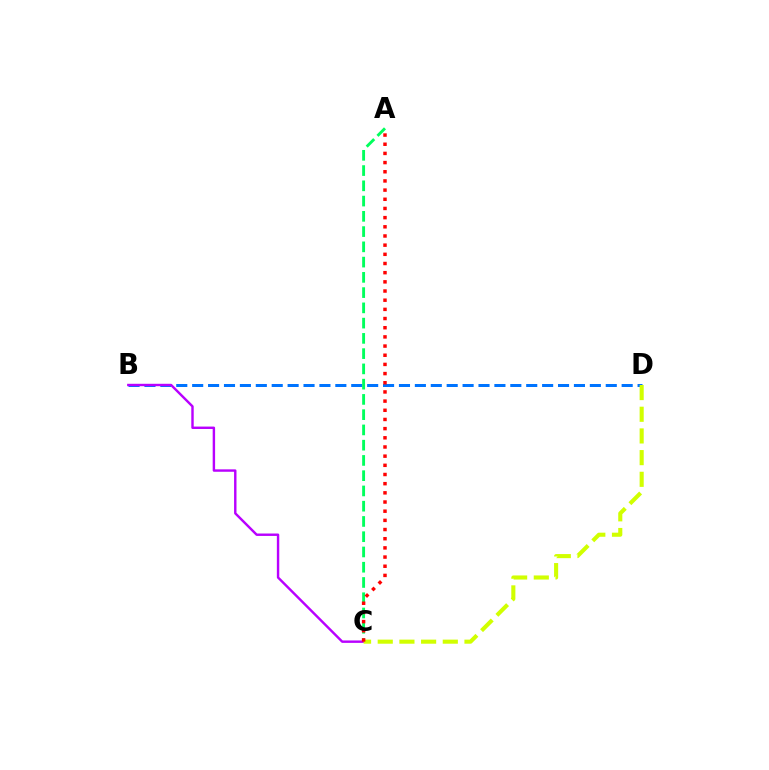{('B', 'D'): [{'color': '#0074ff', 'line_style': 'dashed', 'thickness': 2.16}], ('A', 'C'): [{'color': '#00ff5c', 'line_style': 'dashed', 'thickness': 2.07}, {'color': '#ff0000', 'line_style': 'dotted', 'thickness': 2.49}], ('B', 'C'): [{'color': '#b900ff', 'line_style': 'solid', 'thickness': 1.74}], ('C', 'D'): [{'color': '#d1ff00', 'line_style': 'dashed', 'thickness': 2.95}]}